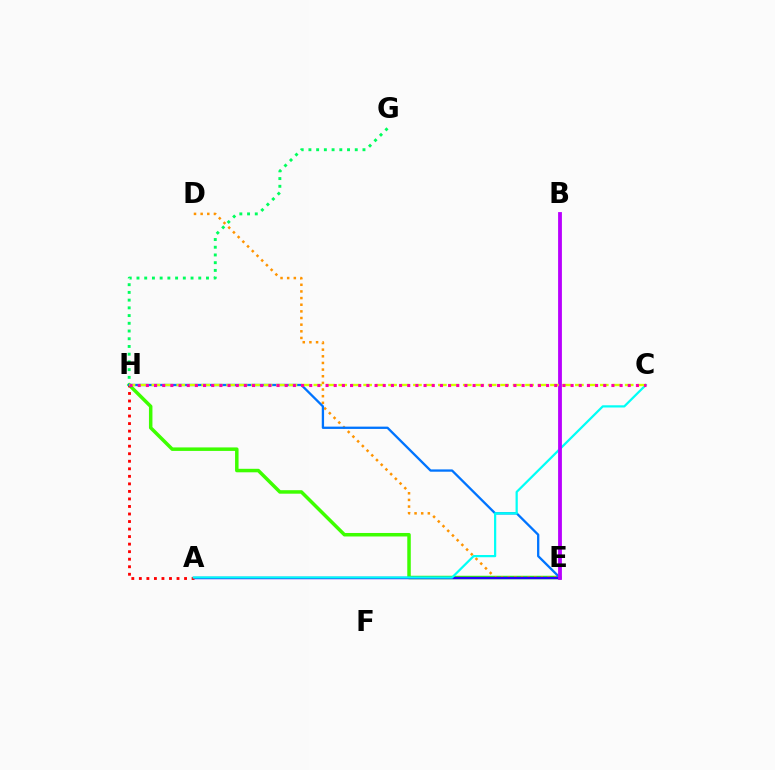{('E', 'H'): [{'color': '#3dff00', 'line_style': 'solid', 'thickness': 2.52}, {'color': '#0074ff', 'line_style': 'solid', 'thickness': 1.66}], ('D', 'E'): [{'color': '#ff9400', 'line_style': 'dotted', 'thickness': 1.81}], ('G', 'H'): [{'color': '#00ff5c', 'line_style': 'dotted', 'thickness': 2.1}], ('A', 'E'): [{'color': '#2500ff', 'line_style': 'solid', 'thickness': 1.73}], ('A', 'H'): [{'color': '#ff0000', 'line_style': 'dotted', 'thickness': 2.05}], ('A', 'C'): [{'color': '#00fff6', 'line_style': 'solid', 'thickness': 1.6}], ('B', 'E'): [{'color': '#b900ff', 'line_style': 'solid', 'thickness': 2.74}], ('C', 'H'): [{'color': '#d1ff00', 'line_style': 'dashed', 'thickness': 1.69}, {'color': '#ff00ac', 'line_style': 'dotted', 'thickness': 2.22}]}